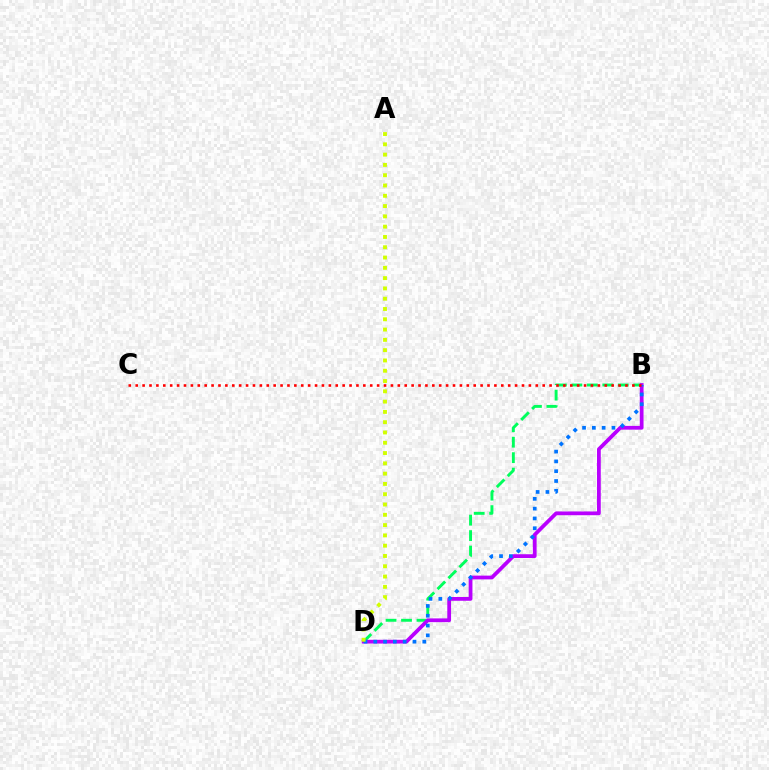{('B', 'D'): [{'color': '#00ff5c', 'line_style': 'dashed', 'thickness': 2.1}, {'color': '#b900ff', 'line_style': 'solid', 'thickness': 2.71}, {'color': '#0074ff', 'line_style': 'dotted', 'thickness': 2.66}], ('A', 'D'): [{'color': '#d1ff00', 'line_style': 'dotted', 'thickness': 2.8}], ('B', 'C'): [{'color': '#ff0000', 'line_style': 'dotted', 'thickness': 1.87}]}